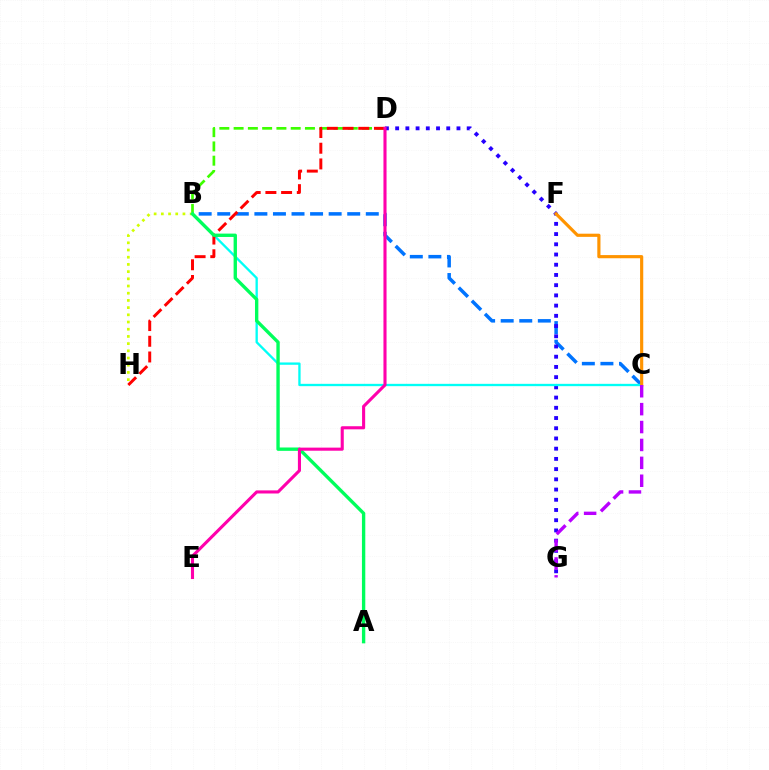{('B', 'C'): [{'color': '#0074ff', 'line_style': 'dashed', 'thickness': 2.52}, {'color': '#00fff6', 'line_style': 'solid', 'thickness': 1.67}], ('D', 'G'): [{'color': '#2500ff', 'line_style': 'dotted', 'thickness': 2.78}], ('B', 'D'): [{'color': '#3dff00', 'line_style': 'dashed', 'thickness': 1.94}], ('B', 'H'): [{'color': '#d1ff00', 'line_style': 'dotted', 'thickness': 1.96}], ('D', 'H'): [{'color': '#ff0000', 'line_style': 'dashed', 'thickness': 2.13}], ('C', 'F'): [{'color': '#ff9400', 'line_style': 'solid', 'thickness': 2.28}], ('C', 'G'): [{'color': '#b900ff', 'line_style': 'dashed', 'thickness': 2.43}], ('A', 'B'): [{'color': '#00ff5c', 'line_style': 'solid', 'thickness': 2.42}], ('D', 'E'): [{'color': '#ff00ac', 'line_style': 'solid', 'thickness': 2.23}]}